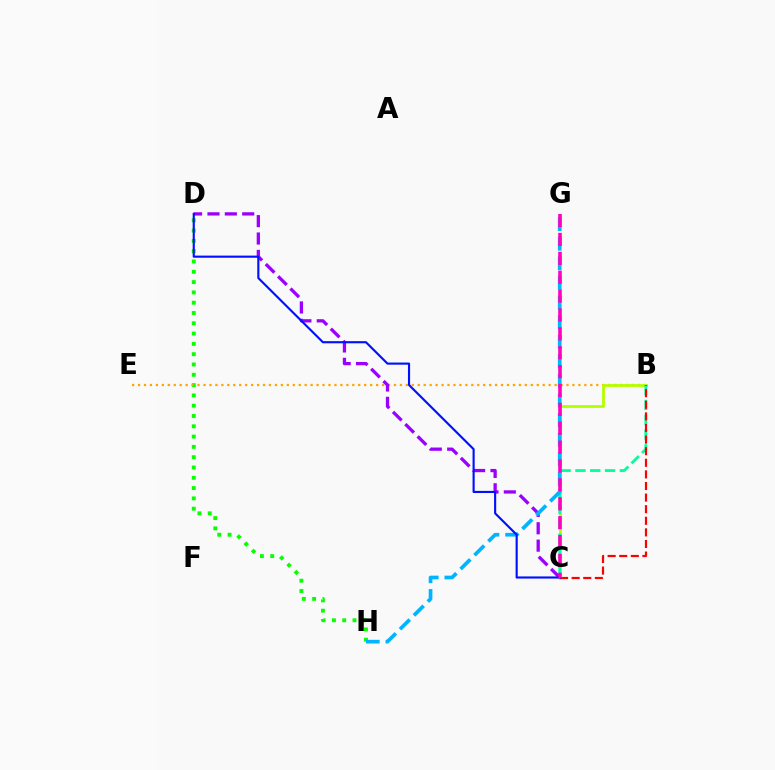{('D', 'H'): [{'color': '#08ff00', 'line_style': 'dotted', 'thickness': 2.8}], ('B', 'E'): [{'color': '#ffa500', 'line_style': 'dotted', 'thickness': 1.62}], ('C', 'D'): [{'color': '#9b00ff', 'line_style': 'dashed', 'thickness': 2.36}, {'color': '#0010ff', 'line_style': 'solid', 'thickness': 1.53}], ('B', 'C'): [{'color': '#b3ff00', 'line_style': 'solid', 'thickness': 2.04}, {'color': '#00ff9d', 'line_style': 'dashed', 'thickness': 2.01}, {'color': '#ff0000', 'line_style': 'dashed', 'thickness': 1.58}], ('G', 'H'): [{'color': '#00b5ff', 'line_style': 'dashed', 'thickness': 2.66}], ('C', 'G'): [{'color': '#ff00bd', 'line_style': 'dashed', 'thickness': 2.56}]}